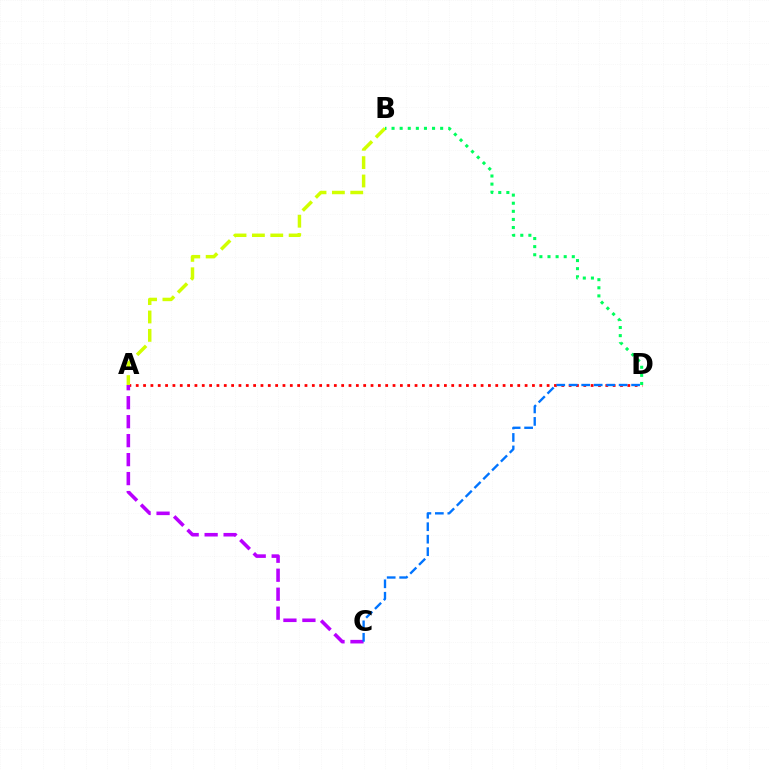{('A', 'D'): [{'color': '#ff0000', 'line_style': 'dotted', 'thickness': 1.99}], ('A', 'C'): [{'color': '#b900ff', 'line_style': 'dashed', 'thickness': 2.58}], ('A', 'B'): [{'color': '#d1ff00', 'line_style': 'dashed', 'thickness': 2.5}], ('B', 'D'): [{'color': '#00ff5c', 'line_style': 'dotted', 'thickness': 2.2}], ('C', 'D'): [{'color': '#0074ff', 'line_style': 'dashed', 'thickness': 1.69}]}